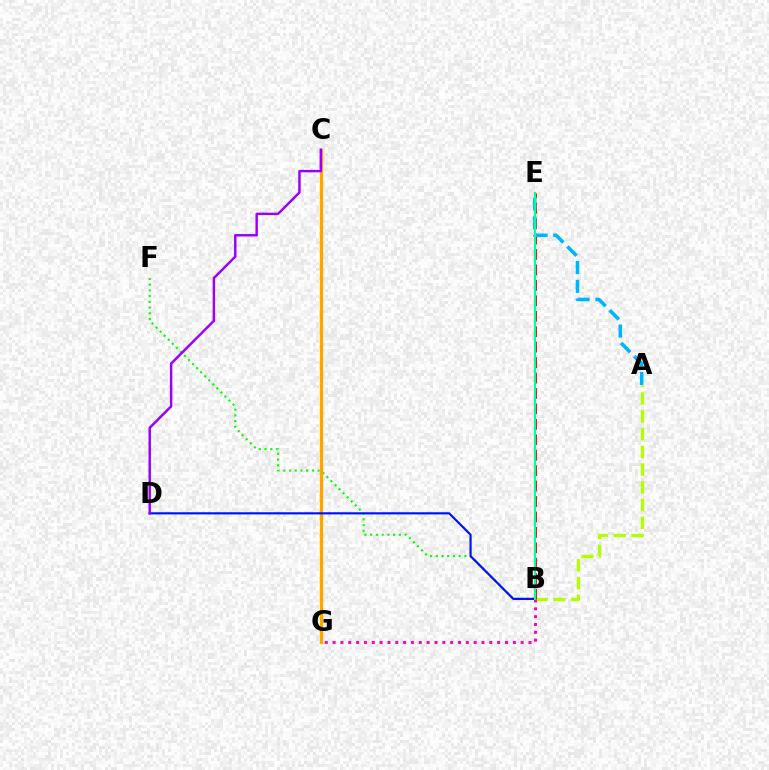{('A', 'B'): [{'color': '#b3ff00', 'line_style': 'dashed', 'thickness': 2.41}], ('B', 'F'): [{'color': '#08ff00', 'line_style': 'dotted', 'thickness': 1.56}], ('B', 'G'): [{'color': '#ff00bd', 'line_style': 'dotted', 'thickness': 2.13}], ('B', 'E'): [{'color': '#ff0000', 'line_style': 'dashed', 'thickness': 2.1}, {'color': '#00ff9d', 'line_style': 'solid', 'thickness': 1.54}], ('A', 'E'): [{'color': '#00b5ff', 'line_style': 'dashed', 'thickness': 2.55}], ('C', 'G'): [{'color': '#ffa500', 'line_style': 'solid', 'thickness': 2.35}], ('B', 'D'): [{'color': '#0010ff', 'line_style': 'solid', 'thickness': 1.56}], ('C', 'D'): [{'color': '#9b00ff', 'line_style': 'solid', 'thickness': 1.77}]}